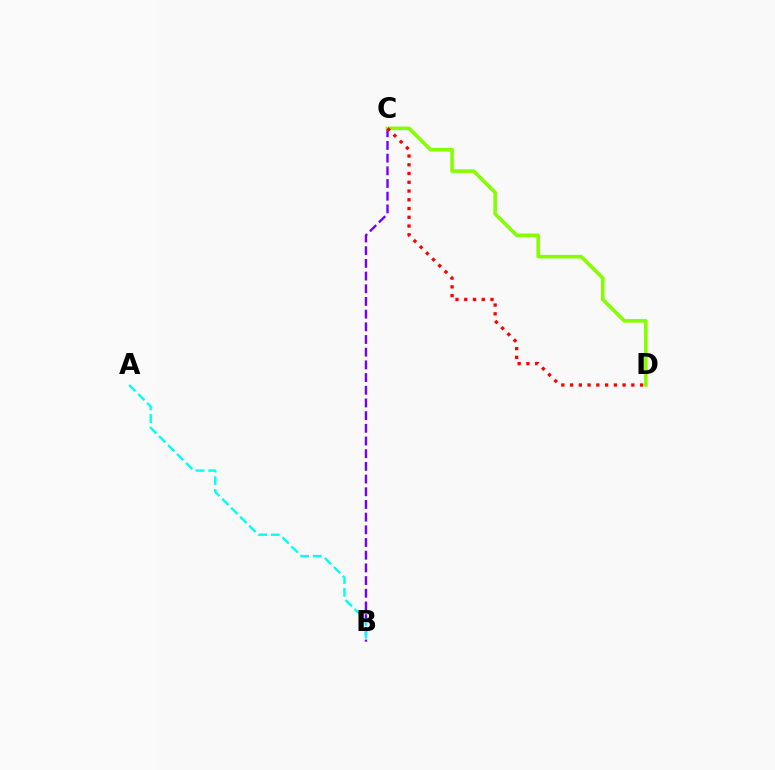{('B', 'C'): [{'color': '#7200ff', 'line_style': 'dashed', 'thickness': 1.72}], ('C', 'D'): [{'color': '#84ff00', 'line_style': 'solid', 'thickness': 2.57}, {'color': '#ff0000', 'line_style': 'dotted', 'thickness': 2.38}], ('A', 'B'): [{'color': '#00fff6', 'line_style': 'dashed', 'thickness': 1.73}]}